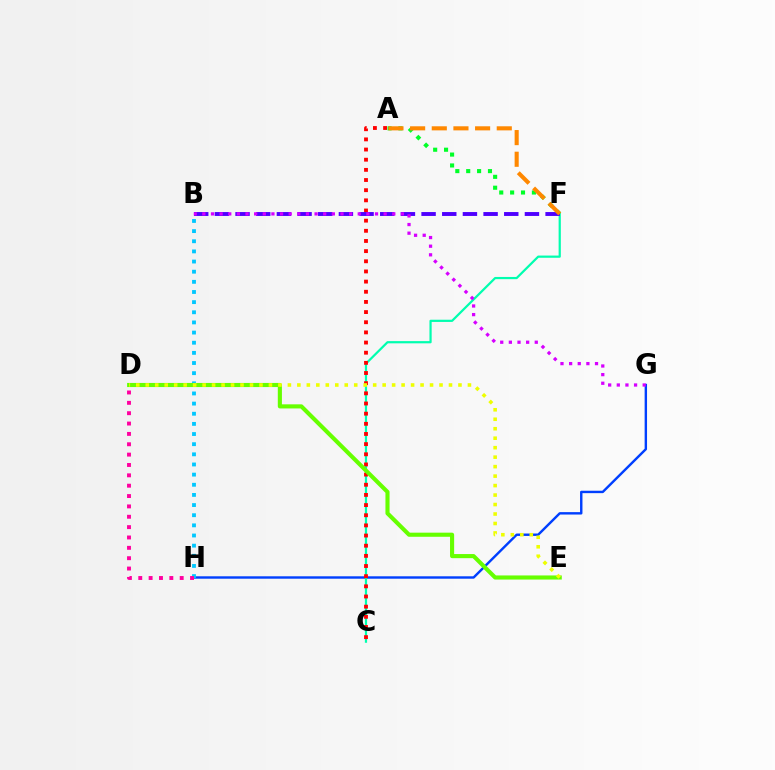{('G', 'H'): [{'color': '#003fff', 'line_style': 'solid', 'thickness': 1.74}], ('C', 'F'): [{'color': '#00ffaf', 'line_style': 'solid', 'thickness': 1.59}], ('B', 'H'): [{'color': '#00c7ff', 'line_style': 'dotted', 'thickness': 2.76}], ('A', 'C'): [{'color': '#ff0000', 'line_style': 'dotted', 'thickness': 2.76}], ('A', 'F'): [{'color': '#00ff27', 'line_style': 'dotted', 'thickness': 2.96}, {'color': '#ff8800', 'line_style': 'dashed', 'thickness': 2.94}], ('D', 'H'): [{'color': '#ff00a0', 'line_style': 'dotted', 'thickness': 2.81}], ('B', 'F'): [{'color': '#4f00ff', 'line_style': 'dashed', 'thickness': 2.81}], ('B', 'G'): [{'color': '#d600ff', 'line_style': 'dotted', 'thickness': 2.35}], ('D', 'E'): [{'color': '#66ff00', 'line_style': 'solid', 'thickness': 2.96}, {'color': '#eeff00', 'line_style': 'dotted', 'thickness': 2.57}]}